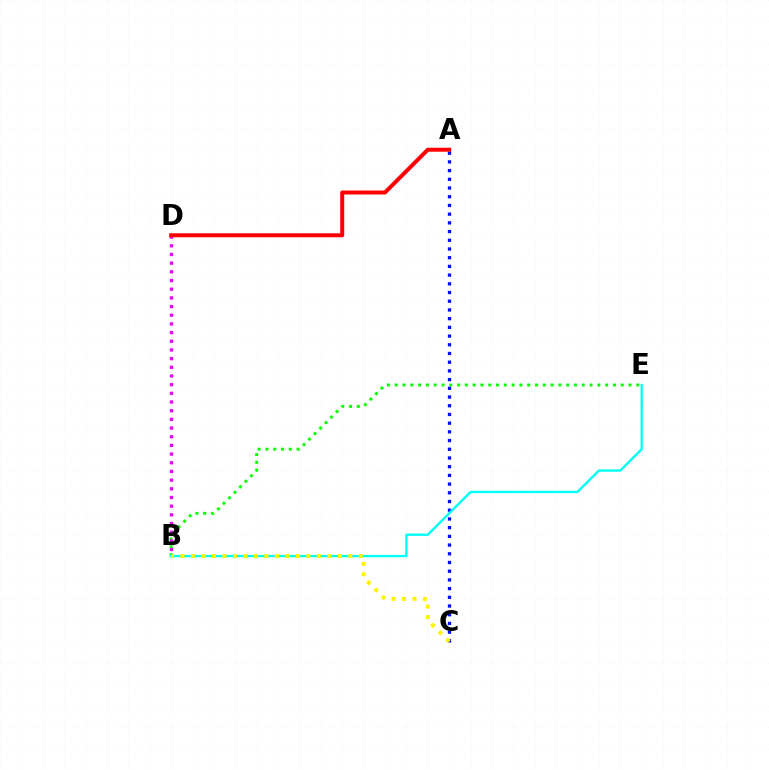{('B', 'E'): [{'color': '#08ff00', 'line_style': 'dotted', 'thickness': 2.12}, {'color': '#00fff6', 'line_style': 'solid', 'thickness': 1.68}], ('A', 'C'): [{'color': '#0010ff', 'line_style': 'dotted', 'thickness': 2.37}], ('B', 'D'): [{'color': '#ee00ff', 'line_style': 'dotted', 'thickness': 2.36}], ('A', 'D'): [{'color': '#ff0000', 'line_style': 'solid', 'thickness': 2.87}], ('B', 'C'): [{'color': '#fcf500', 'line_style': 'dotted', 'thickness': 2.85}]}